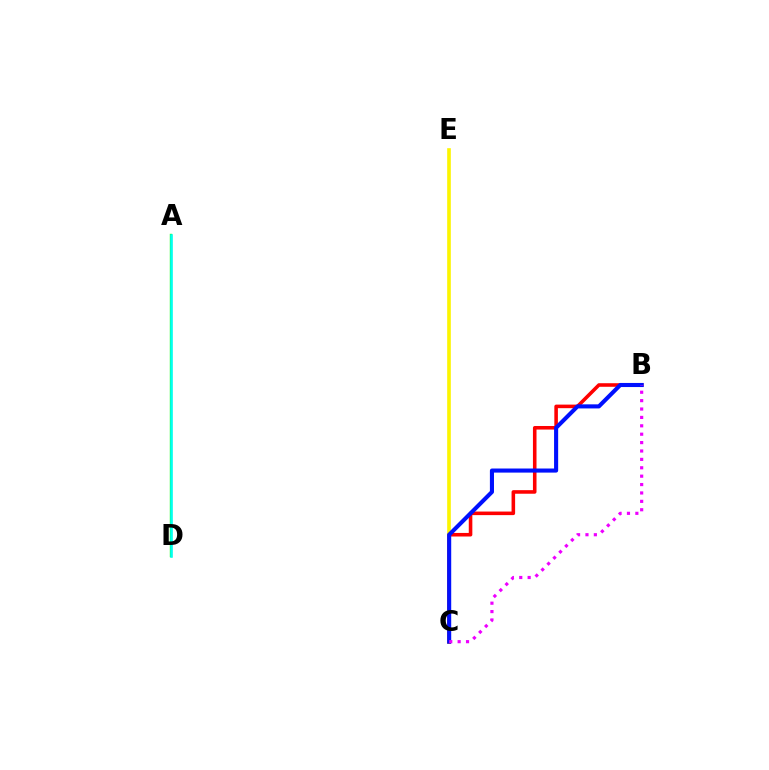{('C', 'E'): [{'color': '#fcf500', 'line_style': 'solid', 'thickness': 2.62}], ('B', 'C'): [{'color': '#ff0000', 'line_style': 'solid', 'thickness': 2.57}, {'color': '#0010ff', 'line_style': 'solid', 'thickness': 2.95}, {'color': '#ee00ff', 'line_style': 'dotted', 'thickness': 2.28}], ('A', 'D'): [{'color': '#08ff00', 'line_style': 'solid', 'thickness': 1.7}, {'color': '#00fff6', 'line_style': 'solid', 'thickness': 1.83}]}